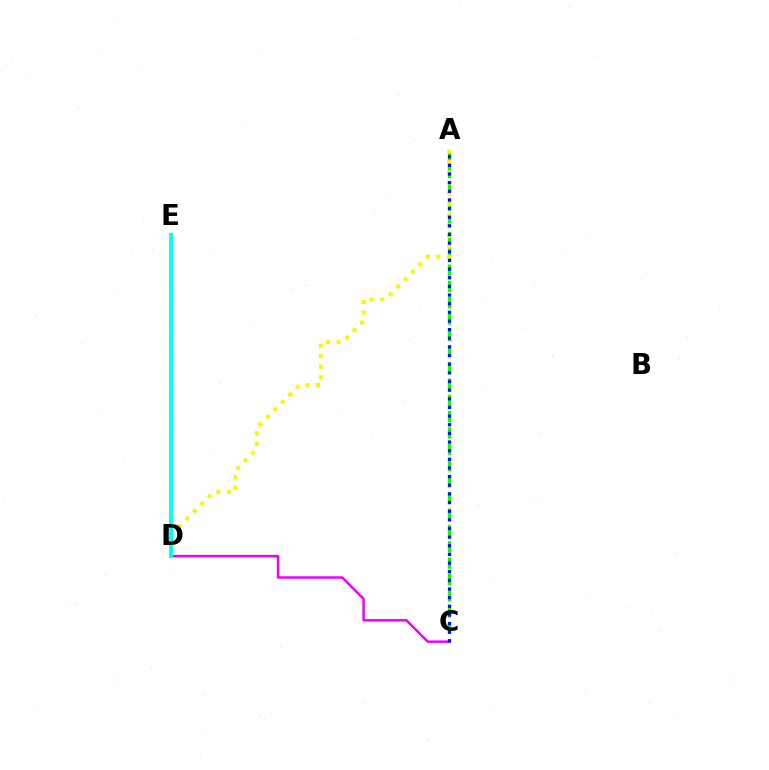{('A', 'C'): [{'color': '#08ff00', 'line_style': 'dashed', 'thickness': 2.21}, {'color': '#0010ff', 'line_style': 'dotted', 'thickness': 2.35}], ('D', 'E'): [{'color': '#ff0000', 'line_style': 'dotted', 'thickness': 1.52}, {'color': '#00fff6', 'line_style': 'solid', 'thickness': 2.84}], ('C', 'D'): [{'color': '#ee00ff', 'line_style': 'solid', 'thickness': 1.79}], ('A', 'D'): [{'color': '#fcf500', 'line_style': 'dotted', 'thickness': 2.87}]}